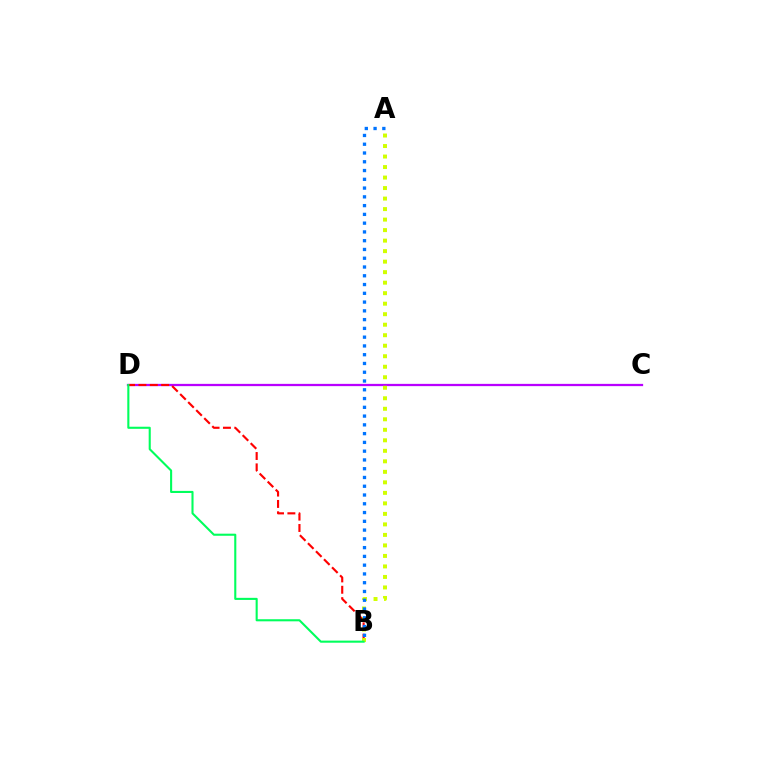{('C', 'D'): [{'color': '#b900ff', 'line_style': 'solid', 'thickness': 1.63}], ('B', 'D'): [{'color': '#ff0000', 'line_style': 'dashed', 'thickness': 1.54}, {'color': '#00ff5c', 'line_style': 'solid', 'thickness': 1.51}], ('A', 'B'): [{'color': '#d1ff00', 'line_style': 'dotted', 'thickness': 2.86}, {'color': '#0074ff', 'line_style': 'dotted', 'thickness': 2.38}]}